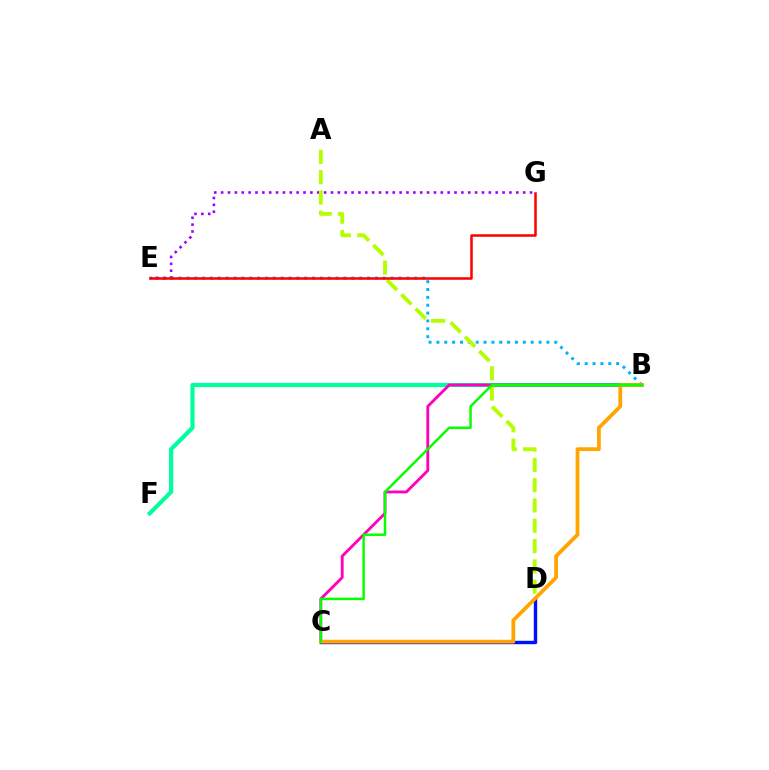{('B', 'E'): [{'color': '#00b5ff', 'line_style': 'dotted', 'thickness': 2.13}], ('C', 'D'): [{'color': '#0010ff', 'line_style': 'solid', 'thickness': 2.44}], ('B', 'F'): [{'color': '#00ff9d', 'line_style': 'solid', 'thickness': 3.0}], ('E', 'G'): [{'color': '#9b00ff', 'line_style': 'dotted', 'thickness': 1.87}, {'color': '#ff0000', 'line_style': 'solid', 'thickness': 1.82}], ('B', 'C'): [{'color': '#ff00bd', 'line_style': 'solid', 'thickness': 2.05}, {'color': '#ffa500', 'line_style': 'solid', 'thickness': 2.71}, {'color': '#08ff00', 'line_style': 'solid', 'thickness': 1.79}], ('A', 'D'): [{'color': '#b3ff00', 'line_style': 'dashed', 'thickness': 2.76}]}